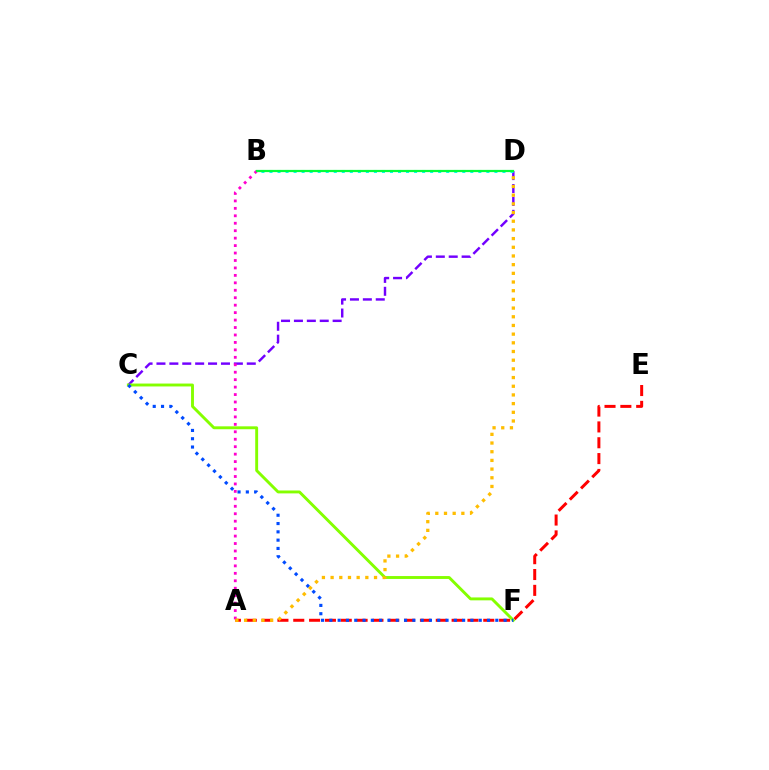{('C', 'D'): [{'color': '#7200ff', 'line_style': 'dashed', 'thickness': 1.75}], ('A', 'E'): [{'color': '#ff0000', 'line_style': 'dashed', 'thickness': 2.15}], ('C', 'F'): [{'color': '#84ff00', 'line_style': 'solid', 'thickness': 2.09}, {'color': '#004bff', 'line_style': 'dotted', 'thickness': 2.25}], ('B', 'D'): [{'color': '#00fff6', 'line_style': 'dotted', 'thickness': 2.18}, {'color': '#00ff39', 'line_style': 'solid', 'thickness': 1.6}], ('A', 'B'): [{'color': '#ff00cf', 'line_style': 'dotted', 'thickness': 2.02}], ('A', 'D'): [{'color': '#ffbd00', 'line_style': 'dotted', 'thickness': 2.36}]}